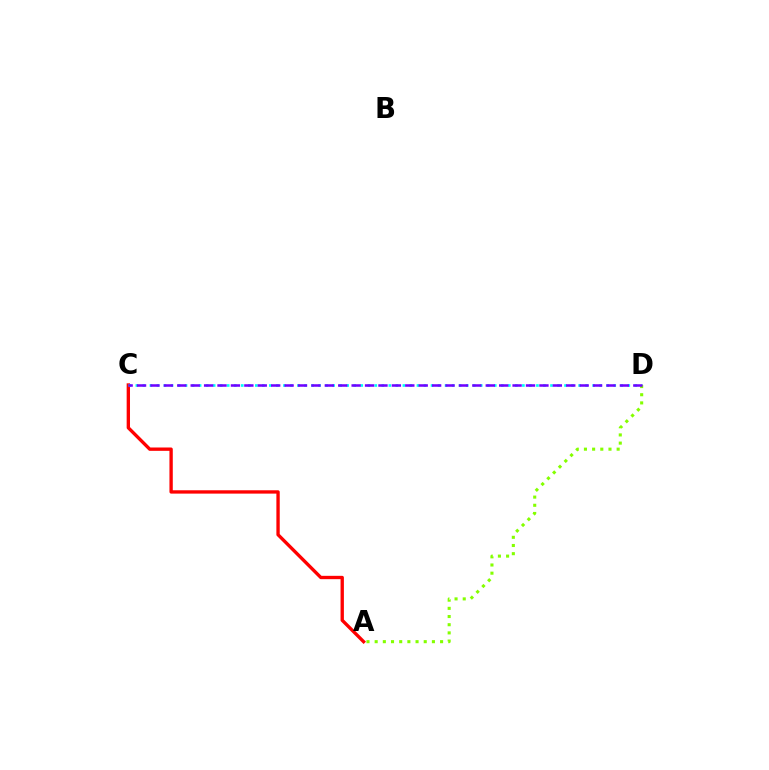{('A', 'C'): [{'color': '#ff0000', 'line_style': 'solid', 'thickness': 2.41}], ('C', 'D'): [{'color': '#00fff6', 'line_style': 'dotted', 'thickness': 1.91}, {'color': '#7200ff', 'line_style': 'dashed', 'thickness': 1.82}], ('A', 'D'): [{'color': '#84ff00', 'line_style': 'dotted', 'thickness': 2.22}]}